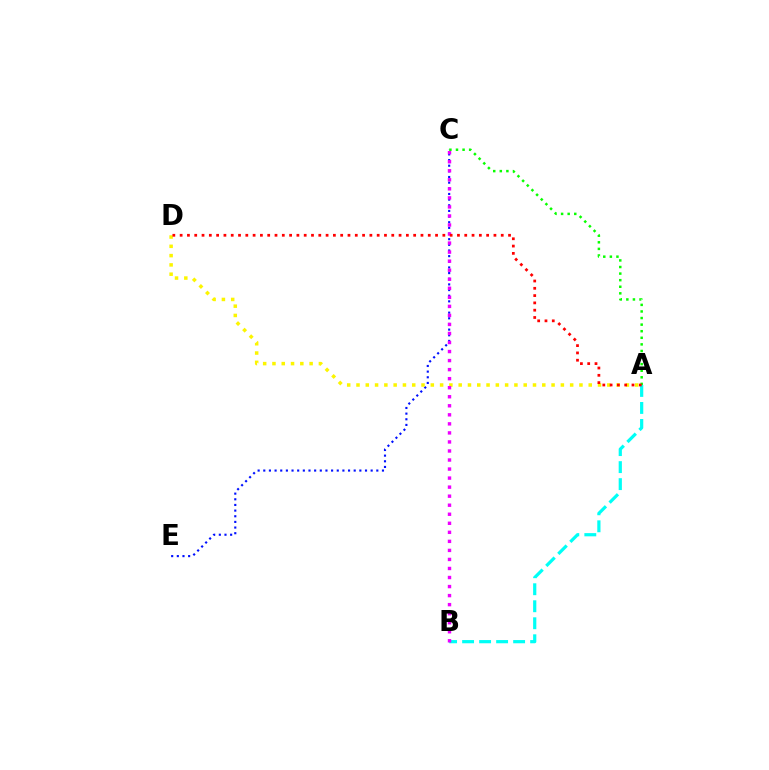{('C', 'E'): [{'color': '#0010ff', 'line_style': 'dotted', 'thickness': 1.54}], ('A', 'D'): [{'color': '#fcf500', 'line_style': 'dotted', 'thickness': 2.52}, {'color': '#ff0000', 'line_style': 'dotted', 'thickness': 1.98}], ('A', 'B'): [{'color': '#00fff6', 'line_style': 'dashed', 'thickness': 2.31}], ('B', 'C'): [{'color': '#ee00ff', 'line_style': 'dotted', 'thickness': 2.46}], ('A', 'C'): [{'color': '#08ff00', 'line_style': 'dotted', 'thickness': 1.79}]}